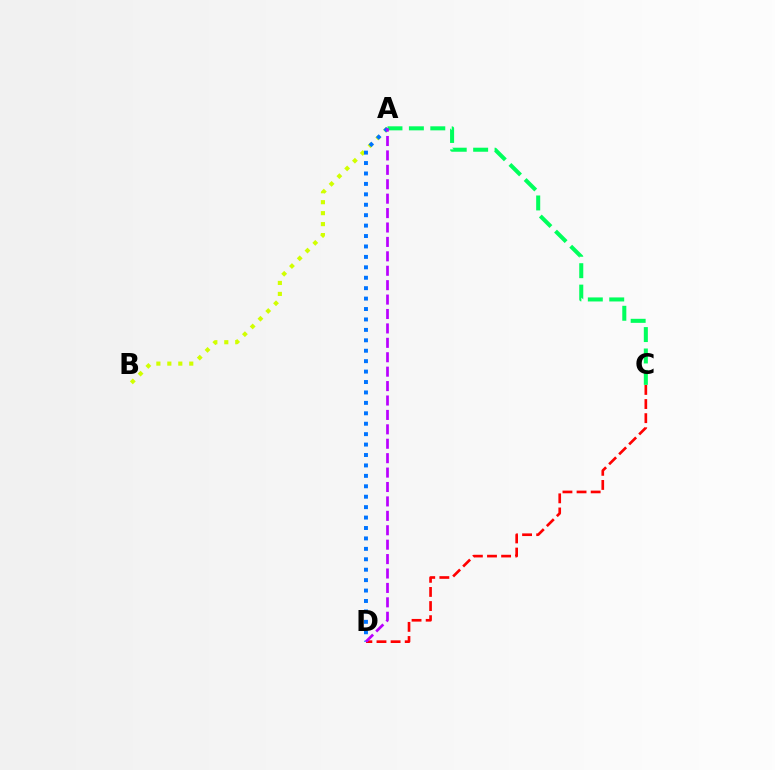{('C', 'D'): [{'color': '#ff0000', 'line_style': 'dashed', 'thickness': 1.92}], ('A', 'B'): [{'color': '#d1ff00', 'line_style': 'dotted', 'thickness': 2.98}], ('A', 'C'): [{'color': '#00ff5c', 'line_style': 'dashed', 'thickness': 2.91}], ('A', 'D'): [{'color': '#0074ff', 'line_style': 'dotted', 'thickness': 2.83}, {'color': '#b900ff', 'line_style': 'dashed', 'thickness': 1.96}]}